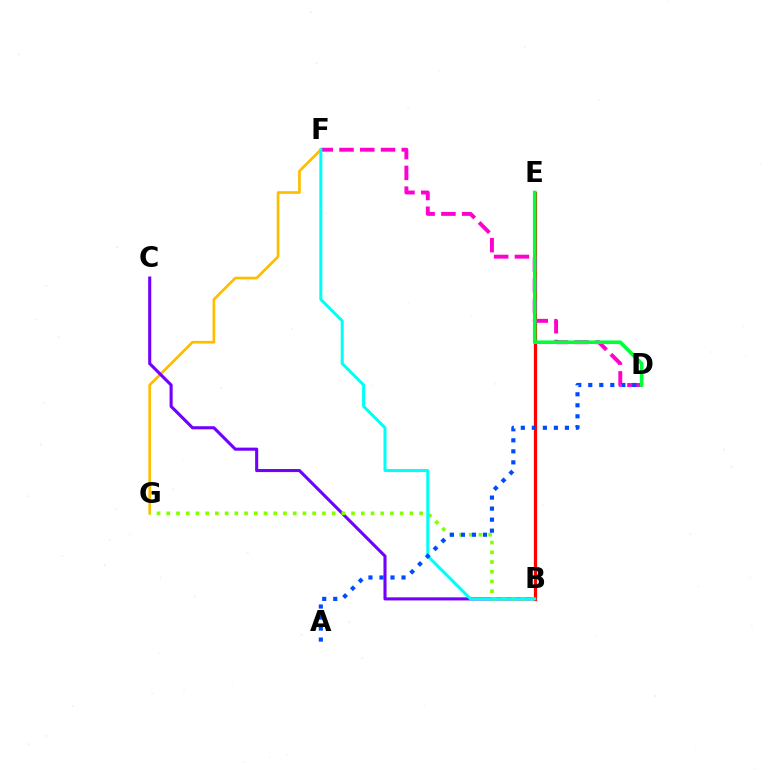{('F', 'G'): [{'color': '#ffbd00', 'line_style': 'solid', 'thickness': 1.94}], ('B', 'C'): [{'color': '#7200ff', 'line_style': 'solid', 'thickness': 2.22}], ('B', 'G'): [{'color': '#84ff00', 'line_style': 'dotted', 'thickness': 2.64}], ('B', 'E'): [{'color': '#ff0000', 'line_style': 'solid', 'thickness': 2.33}], ('D', 'F'): [{'color': '#ff00cf', 'line_style': 'dashed', 'thickness': 2.82}], ('D', 'E'): [{'color': '#00ff39', 'line_style': 'solid', 'thickness': 2.59}], ('B', 'F'): [{'color': '#00fff6', 'line_style': 'solid', 'thickness': 2.18}], ('A', 'D'): [{'color': '#004bff', 'line_style': 'dotted', 'thickness': 2.99}]}